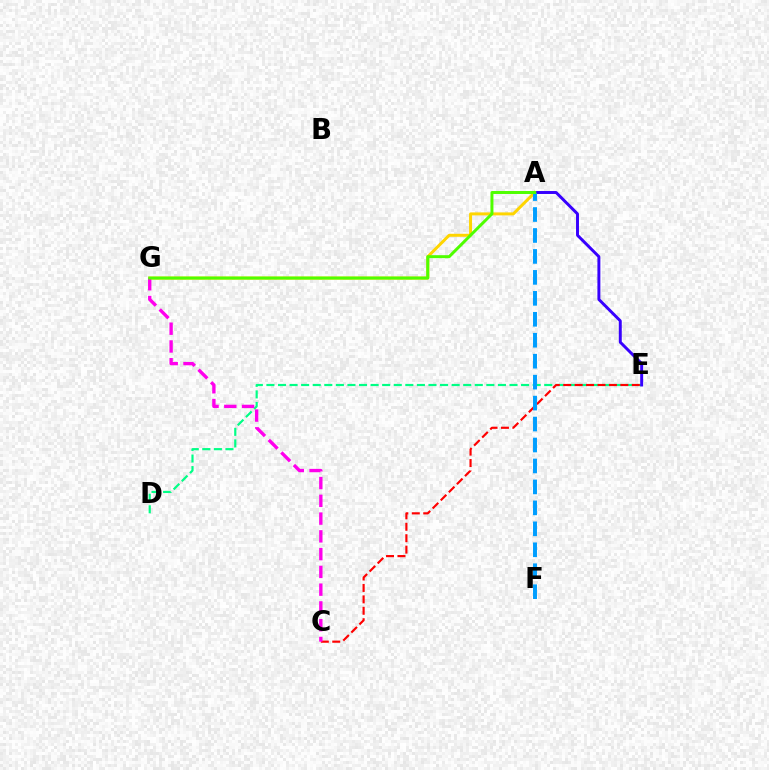{('D', 'E'): [{'color': '#00ff86', 'line_style': 'dashed', 'thickness': 1.57}], ('A', 'G'): [{'color': '#ffd500', 'line_style': 'solid', 'thickness': 2.15}, {'color': '#4fff00', 'line_style': 'solid', 'thickness': 2.14}], ('C', 'E'): [{'color': '#ff0000', 'line_style': 'dashed', 'thickness': 1.55}], ('A', 'E'): [{'color': '#3700ff', 'line_style': 'solid', 'thickness': 2.12}], ('C', 'G'): [{'color': '#ff00ed', 'line_style': 'dashed', 'thickness': 2.41}], ('A', 'F'): [{'color': '#009eff', 'line_style': 'dashed', 'thickness': 2.85}]}